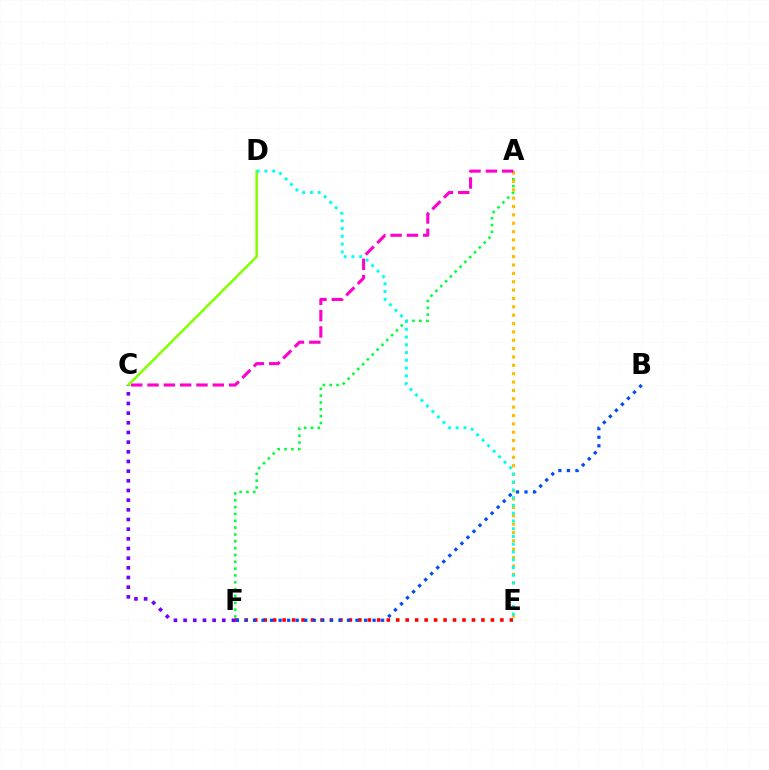{('A', 'F'): [{'color': '#00ff39', 'line_style': 'dotted', 'thickness': 1.86}], ('A', 'E'): [{'color': '#ffbd00', 'line_style': 'dotted', 'thickness': 2.27}], ('C', 'F'): [{'color': '#7200ff', 'line_style': 'dotted', 'thickness': 2.63}], ('E', 'F'): [{'color': '#ff0000', 'line_style': 'dotted', 'thickness': 2.57}], ('B', 'F'): [{'color': '#004bff', 'line_style': 'dotted', 'thickness': 2.32}], ('A', 'C'): [{'color': '#ff00cf', 'line_style': 'dashed', 'thickness': 2.22}], ('C', 'D'): [{'color': '#84ff00', 'line_style': 'solid', 'thickness': 1.82}], ('D', 'E'): [{'color': '#00fff6', 'line_style': 'dotted', 'thickness': 2.11}]}